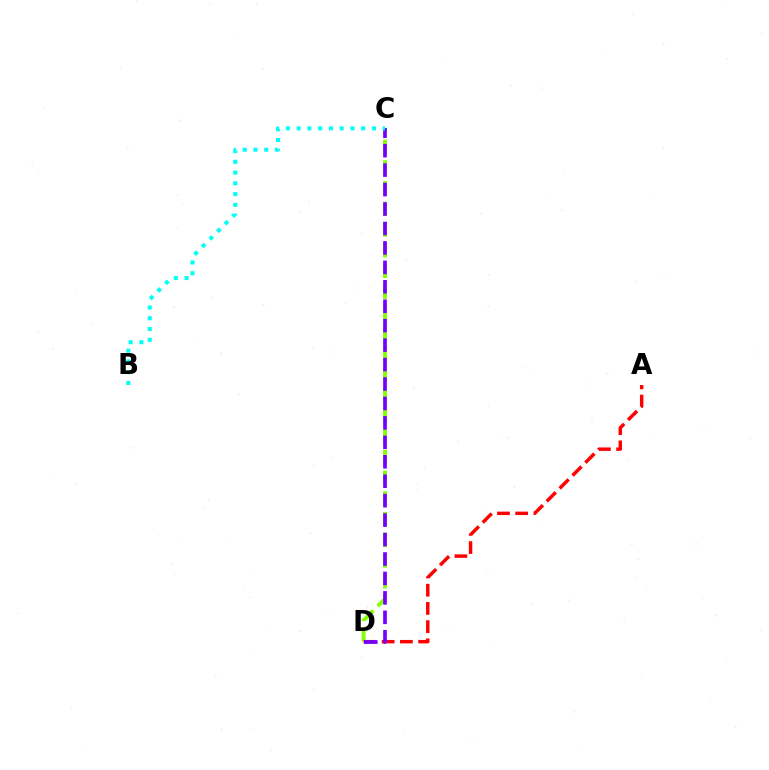{('C', 'D'): [{'color': '#84ff00', 'line_style': 'dashed', 'thickness': 2.81}, {'color': '#7200ff', 'line_style': 'dashed', 'thickness': 2.64}], ('A', 'D'): [{'color': '#ff0000', 'line_style': 'dashed', 'thickness': 2.47}], ('B', 'C'): [{'color': '#00fff6', 'line_style': 'dotted', 'thickness': 2.92}]}